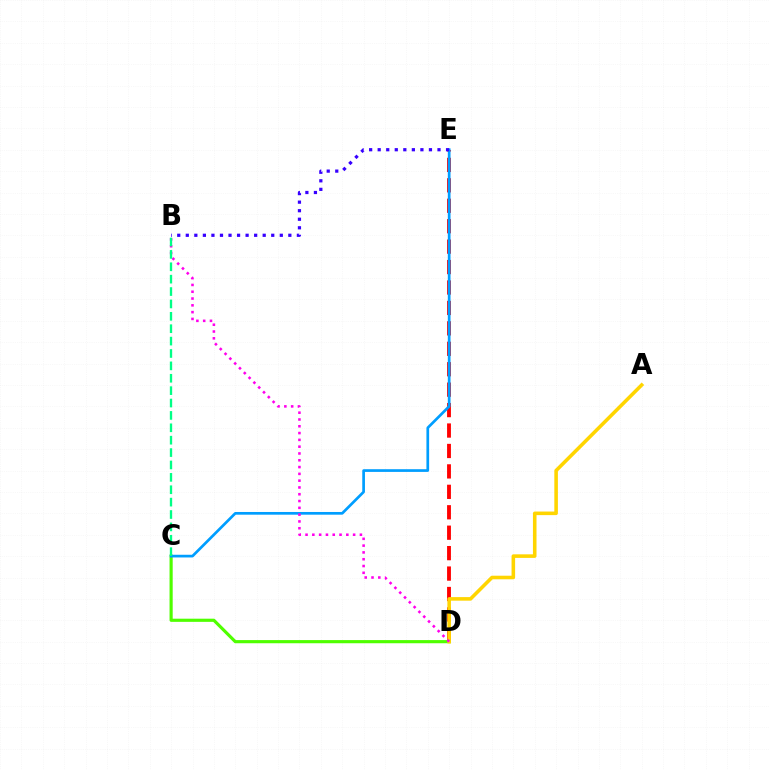{('D', 'E'): [{'color': '#ff0000', 'line_style': 'dashed', 'thickness': 2.78}], ('C', 'D'): [{'color': '#4fff00', 'line_style': 'solid', 'thickness': 2.27}], ('C', 'E'): [{'color': '#009eff', 'line_style': 'solid', 'thickness': 1.95}], ('A', 'D'): [{'color': '#ffd500', 'line_style': 'solid', 'thickness': 2.57}], ('B', 'E'): [{'color': '#3700ff', 'line_style': 'dotted', 'thickness': 2.32}], ('B', 'D'): [{'color': '#ff00ed', 'line_style': 'dotted', 'thickness': 1.85}], ('B', 'C'): [{'color': '#00ff86', 'line_style': 'dashed', 'thickness': 1.68}]}